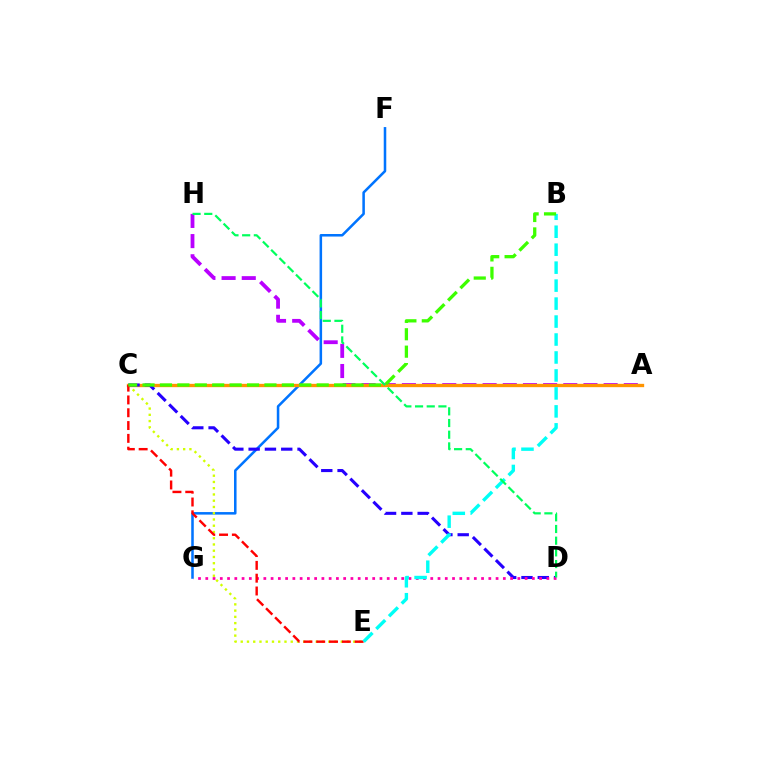{('F', 'G'): [{'color': '#0074ff', 'line_style': 'solid', 'thickness': 1.83}], ('C', 'E'): [{'color': '#d1ff00', 'line_style': 'dotted', 'thickness': 1.7}, {'color': '#ff0000', 'line_style': 'dashed', 'thickness': 1.74}], ('A', 'H'): [{'color': '#b900ff', 'line_style': 'dashed', 'thickness': 2.74}], ('A', 'C'): [{'color': '#ff9400', 'line_style': 'solid', 'thickness': 2.39}], ('C', 'D'): [{'color': '#2500ff', 'line_style': 'dashed', 'thickness': 2.21}], ('D', 'G'): [{'color': '#ff00ac', 'line_style': 'dotted', 'thickness': 1.97}], ('B', 'E'): [{'color': '#00fff6', 'line_style': 'dashed', 'thickness': 2.44}], ('D', 'H'): [{'color': '#00ff5c', 'line_style': 'dashed', 'thickness': 1.59}], ('B', 'C'): [{'color': '#3dff00', 'line_style': 'dashed', 'thickness': 2.37}]}